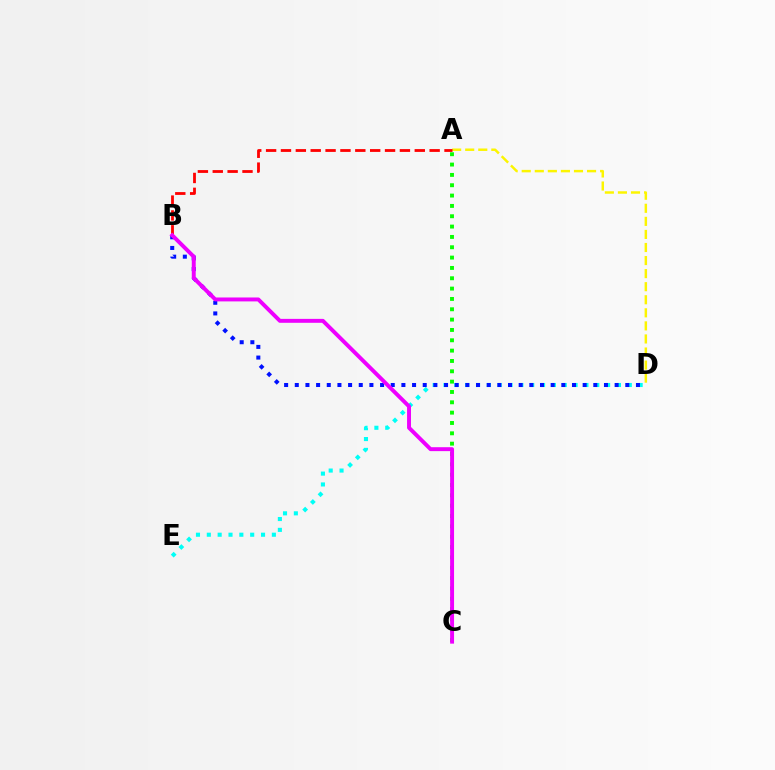{('A', 'C'): [{'color': '#08ff00', 'line_style': 'dotted', 'thickness': 2.81}], ('A', 'D'): [{'color': '#fcf500', 'line_style': 'dashed', 'thickness': 1.78}], ('D', 'E'): [{'color': '#00fff6', 'line_style': 'dotted', 'thickness': 2.95}], ('B', 'D'): [{'color': '#0010ff', 'line_style': 'dotted', 'thickness': 2.9}], ('A', 'B'): [{'color': '#ff0000', 'line_style': 'dashed', 'thickness': 2.02}], ('B', 'C'): [{'color': '#ee00ff', 'line_style': 'solid', 'thickness': 2.83}]}